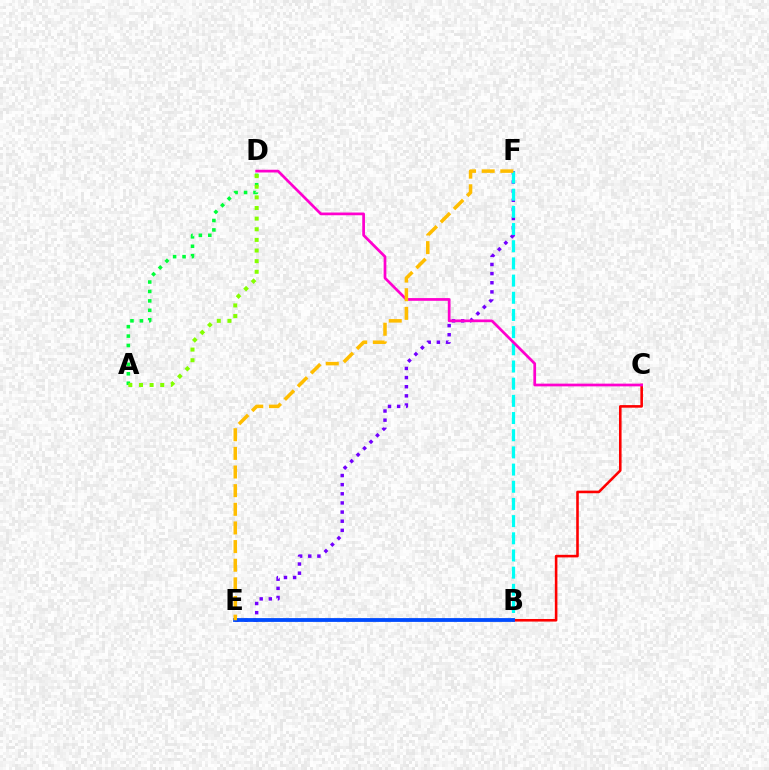{('E', 'F'): [{'color': '#7200ff', 'line_style': 'dotted', 'thickness': 2.48}, {'color': '#ffbd00', 'line_style': 'dashed', 'thickness': 2.53}], ('B', 'F'): [{'color': '#00fff6', 'line_style': 'dashed', 'thickness': 2.33}], ('B', 'C'): [{'color': '#ff0000', 'line_style': 'solid', 'thickness': 1.86}], ('B', 'E'): [{'color': '#004bff', 'line_style': 'solid', 'thickness': 2.74}], ('C', 'D'): [{'color': '#ff00cf', 'line_style': 'solid', 'thickness': 1.97}], ('A', 'D'): [{'color': '#00ff39', 'line_style': 'dotted', 'thickness': 2.56}, {'color': '#84ff00', 'line_style': 'dotted', 'thickness': 2.89}]}